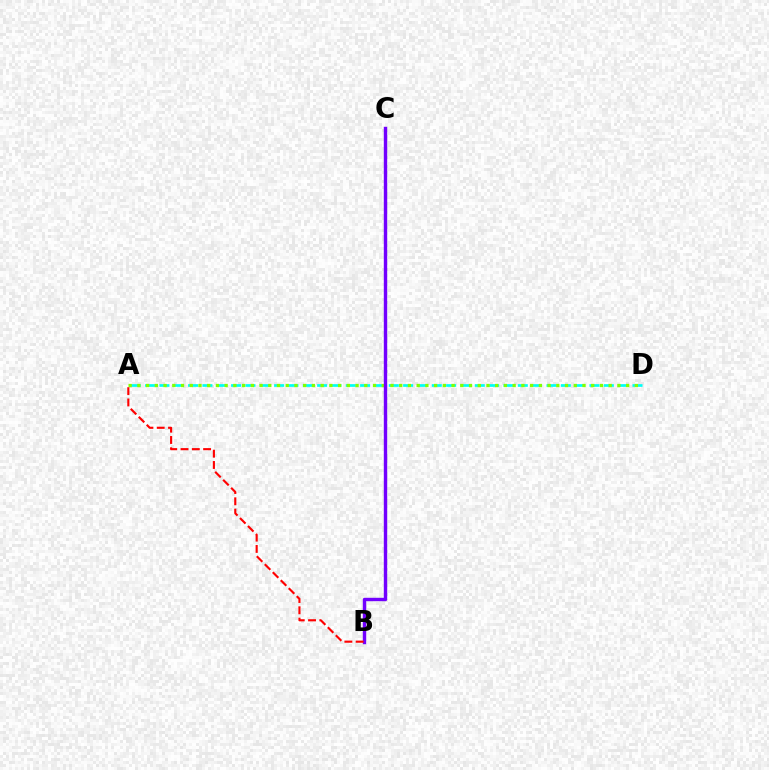{('A', 'D'): [{'color': '#00fff6', 'line_style': 'dashed', 'thickness': 1.95}, {'color': '#84ff00', 'line_style': 'dotted', 'thickness': 2.37}], ('B', 'C'): [{'color': '#7200ff', 'line_style': 'solid', 'thickness': 2.45}], ('A', 'B'): [{'color': '#ff0000', 'line_style': 'dashed', 'thickness': 1.53}]}